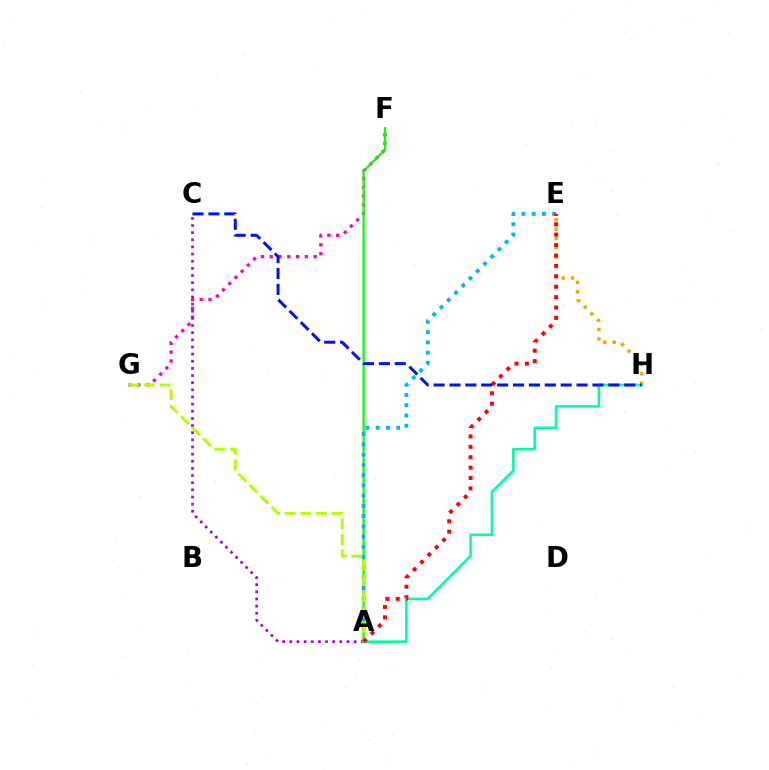{('E', 'H'): [{'color': '#ffa500', 'line_style': 'dotted', 'thickness': 2.53}], ('F', 'G'): [{'color': '#ff00bd', 'line_style': 'dotted', 'thickness': 2.39}], ('A', 'C'): [{'color': '#9b00ff', 'line_style': 'dotted', 'thickness': 1.94}], ('A', 'F'): [{'color': '#08ff00', 'line_style': 'solid', 'thickness': 1.67}], ('A', 'E'): [{'color': '#00b5ff', 'line_style': 'dotted', 'thickness': 2.78}, {'color': '#ff0000', 'line_style': 'dotted', 'thickness': 2.83}], ('A', 'G'): [{'color': '#b3ff00', 'line_style': 'dashed', 'thickness': 2.12}], ('A', 'H'): [{'color': '#00ff9d', 'line_style': 'solid', 'thickness': 1.88}], ('C', 'H'): [{'color': '#0010ff', 'line_style': 'dashed', 'thickness': 2.16}]}